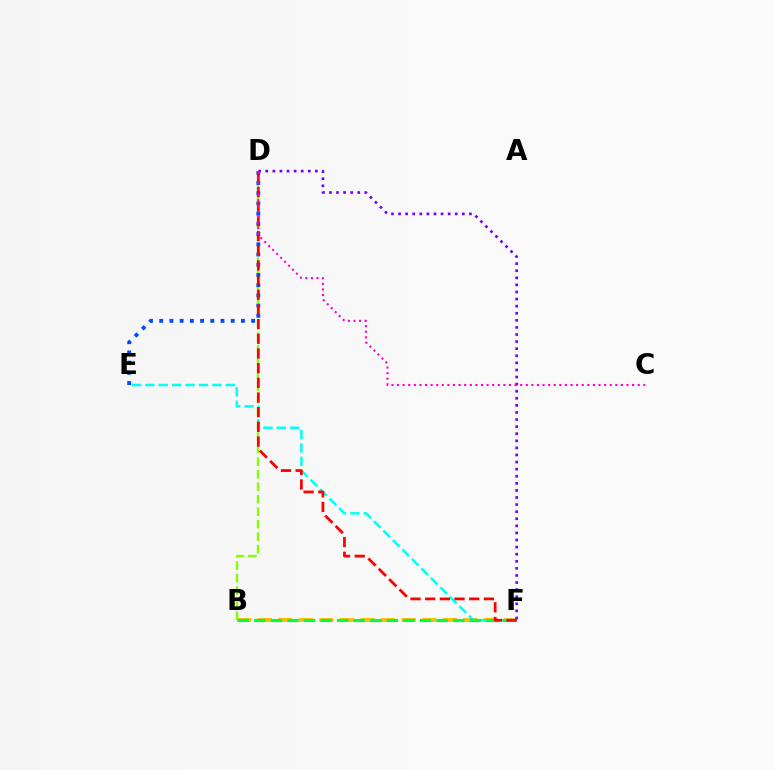{('B', 'D'): [{'color': '#84ff00', 'line_style': 'dashed', 'thickness': 1.7}], ('B', 'F'): [{'color': '#ffbd00', 'line_style': 'dashed', 'thickness': 2.79}, {'color': '#00ff39', 'line_style': 'dashed', 'thickness': 2.25}], ('E', 'F'): [{'color': '#00fff6', 'line_style': 'dashed', 'thickness': 1.82}], ('D', 'E'): [{'color': '#004bff', 'line_style': 'dotted', 'thickness': 2.78}], ('D', 'F'): [{'color': '#7200ff', 'line_style': 'dotted', 'thickness': 1.93}, {'color': '#ff0000', 'line_style': 'dashed', 'thickness': 1.99}], ('C', 'D'): [{'color': '#ff00cf', 'line_style': 'dotted', 'thickness': 1.52}]}